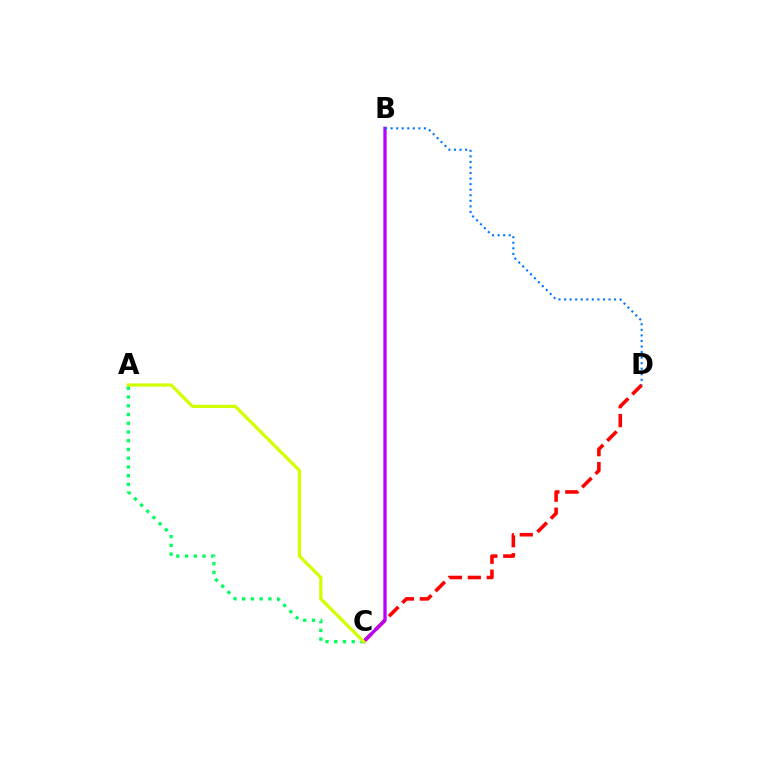{('C', 'D'): [{'color': '#ff0000', 'line_style': 'dashed', 'thickness': 2.57}], ('B', 'C'): [{'color': '#b900ff', 'line_style': 'solid', 'thickness': 2.37}], ('B', 'D'): [{'color': '#0074ff', 'line_style': 'dotted', 'thickness': 1.51}], ('A', 'C'): [{'color': '#00ff5c', 'line_style': 'dotted', 'thickness': 2.37}, {'color': '#d1ff00', 'line_style': 'solid', 'thickness': 2.34}]}